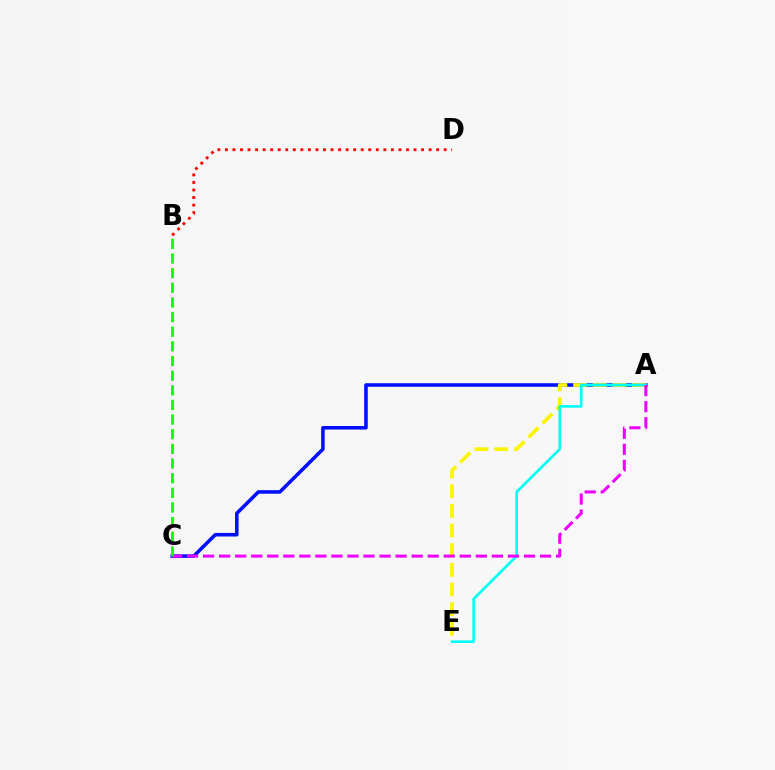{('A', 'C'): [{'color': '#0010ff', 'line_style': 'solid', 'thickness': 2.56}, {'color': '#ee00ff', 'line_style': 'dashed', 'thickness': 2.18}], ('A', 'E'): [{'color': '#fcf500', 'line_style': 'dashed', 'thickness': 2.67}, {'color': '#00fff6', 'line_style': 'solid', 'thickness': 1.88}], ('B', 'D'): [{'color': '#ff0000', 'line_style': 'dotted', 'thickness': 2.05}], ('B', 'C'): [{'color': '#08ff00', 'line_style': 'dashed', 'thickness': 1.99}]}